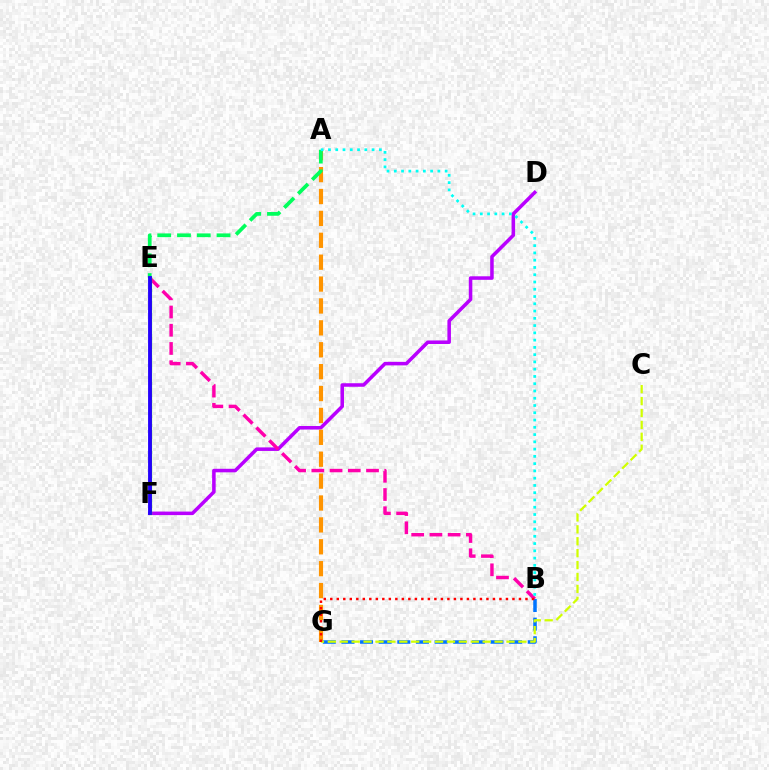{('D', 'F'): [{'color': '#b900ff', 'line_style': 'solid', 'thickness': 2.54}], ('A', 'G'): [{'color': '#ff9400', 'line_style': 'dashed', 'thickness': 2.97}], ('B', 'G'): [{'color': '#0074ff', 'line_style': 'dashed', 'thickness': 2.53}, {'color': '#ff0000', 'line_style': 'dotted', 'thickness': 1.77}], ('B', 'E'): [{'color': '#ff00ac', 'line_style': 'dashed', 'thickness': 2.48}], ('A', 'E'): [{'color': '#00ff5c', 'line_style': 'dashed', 'thickness': 2.69}], ('E', 'F'): [{'color': '#3dff00', 'line_style': 'solid', 'thickness': 2.32}, {'color': '#2500ff', 'line_style': 'solid', 'thickness': 2.78}], ('A', 'B'): [{'color': '#00fff6', 'line_style': 'dotted', 'thickness': 1.97}], ('C', 'G'): [{'color': '#d1ff00', 'line_style': 'dashed', 'thickness': 1.62}]}